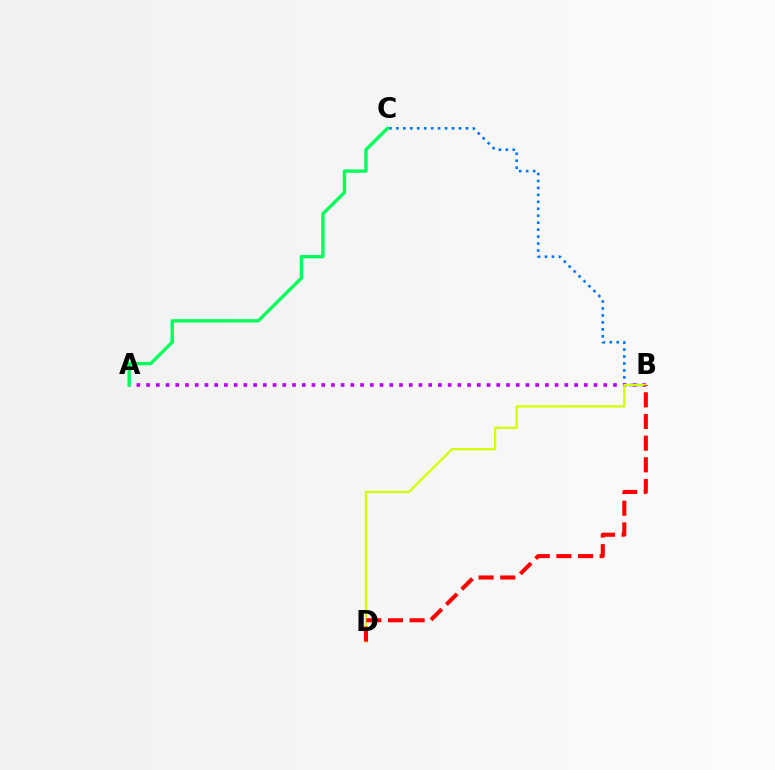{('B', 'C'): [{'color': '#0074ff', 'line_style': 'dotted', 'thickness': 1.89}], ('A', 'B'): [{'color': '#b900ff', 'line_style': 'dotted', 'thickness': 2.64}], ('B', 'D'): [{'color': '#d1ff00', 'line_style': 'solid', 'thickness': 1.62}, {'color': '#ff0000', 'line_style': 'dashed', 'thickness': 2.94}], ('A', 'C'): [{'color': '#00ff5c', 'line_style': 'solid', 'thickness': 2.43}]}